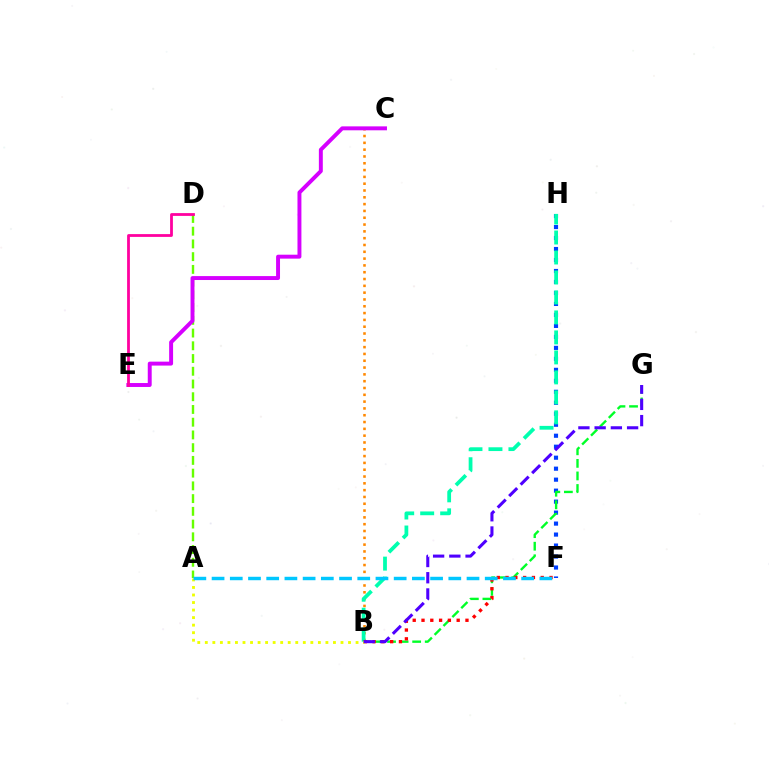{('A', 'D'): [{'color': '#66ff00', 'line_style': 'dashed', 'thickness': 1.73}], ('B', 'C'): [{'color': '#ff8800', 'line_style': 'dotted', 'thickness': 1.85}], ('C', 'E'): [{'color': '#d600ff', 'line_style': 'solid', 'thickness': 2.83}], ('F', 'H'): [{'color': '#003fff', 'line_style': 'dotted', 'thickness': 2.98}], ('B', 'G'): [{'color': '#00ff27', 'line_style': 'dashed', 'thickness': 1.71}, {'color': '#4f00ff', 'line_style': 'dashed', 'thickness': 2.2}], ('B', 'H'): [{'color': '#00ffaf', 'line_style': 'dashed', 'thickness': 2.71}], ('B', 'F'): [{'color': '#ff0000', 'line_style': 'dotted', 'thickness': 2.39}], ('A', 'B'): [{'color': '#eeff00', 'line_style': 'dotted', 'thickness': 2.05}], ('D', 'E'): [{'color': '#ff00a0', 'line_style': 'solid', 'thickness': 2.01}], ('A', 'F'): [{'color': '#00c7ff', 'line_style': 'dashed', 'thickness': 2.47}]}